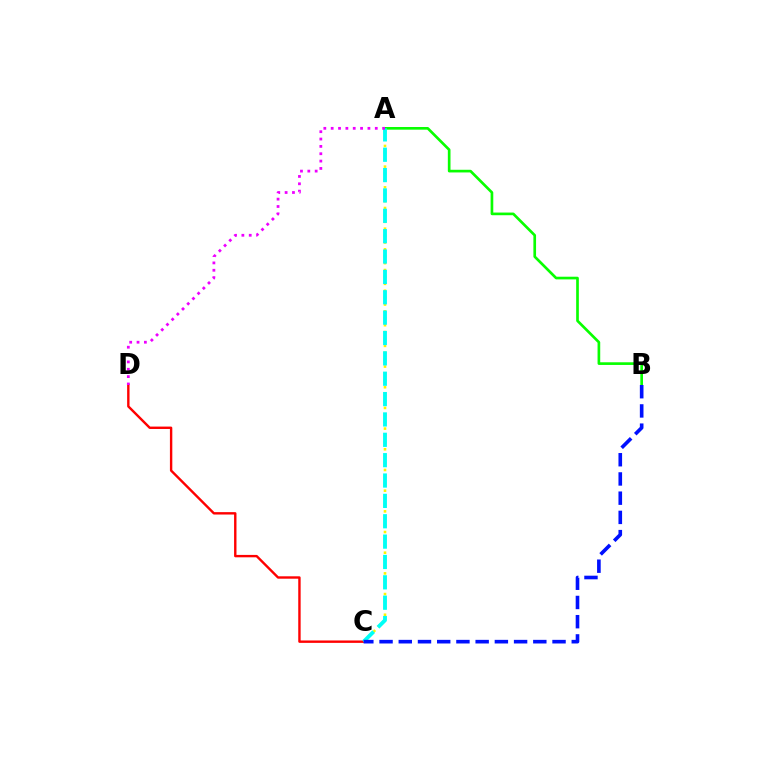{('C', 'D'): [{'color': '#ff0000', 'line_style': 'solid', 'thickness': 1.73}], ('A', 'B'): [{'color': '#08ff00', 'line_style': 'solid', 'thickness': 1.92}], ('A', 'C'): [{'color': '#fcf500', 'line_style': 'dotted', 'thickness': 1.87}, {'color': '#00fff6', 'line_style': 'dashed', 'thickness': 2.77}], ('A', 'D'): [{'color': '#ee00ff', 'line_style': 'dotted', 'thickness': 2.0}], ('B', 'C'): [{'color': '#0010ff', 'line_style': 'dashed', 'thickness': 2.61}]}